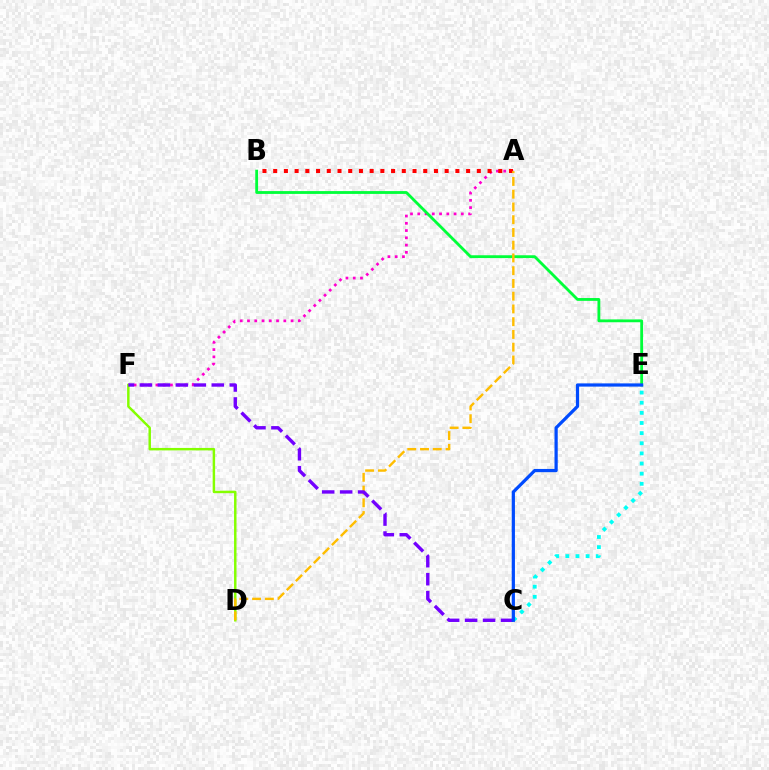{('C', 'E'): [{'color': '#00fff6', 'line_style': 'dotted', 'thickness': 2.75}, {'color': '#004bff', 'line_style': 'solid', 'thickness': 2.32}], ('A', 'F'): [{'color': '#ff00cf', 'line_style': 'dotted', 'thickness': 1.97}], ('B', 'E'): [{'color': '#00ff39', 'line_style': 'solid', 'thickness': 2.03}], ('A', 'B'): [{'color': '#ff0000', 'line_style': 'dotted', 'thickness': 2.91}], ('D', 'F'): [{'color': '#84ff00', 'line_style': 'solid', 'thickness': 1.77}], ('A', 'D'): [{'color': '#ffbd00', 'line_style': 'dashed', 'thickness': 1.73}], ('C', 'F'): [{'color': '#7200ff', 'line_style': 'dashed', 'thickness': 2.44}]}